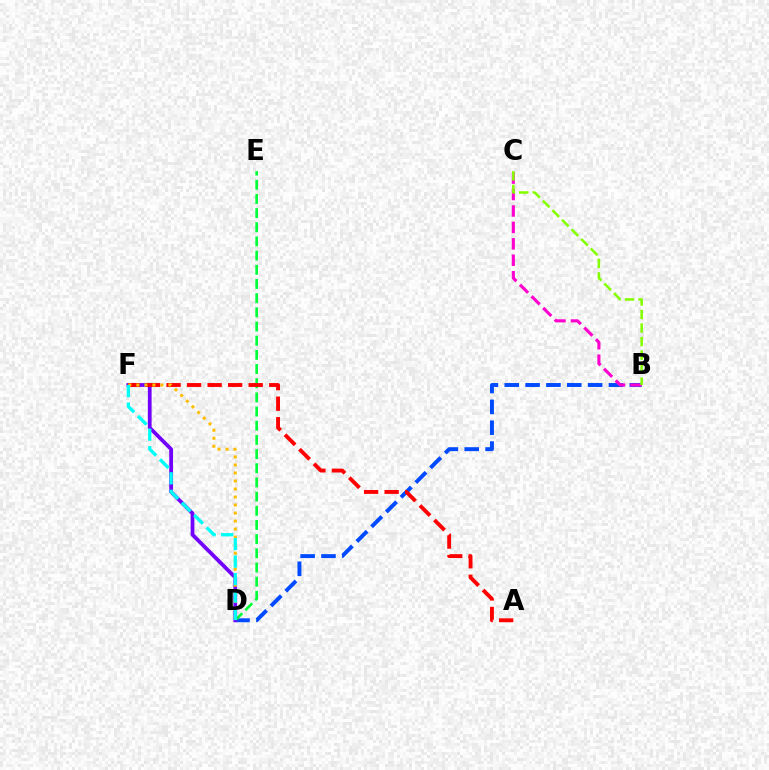{('B', 'D'): [{'color': '#004bff', 'line_style': 'dashed', 'thickness': 2.83}], ('D', 'E'): [{'color': '#00ff39', 'line_style': 'dashed', 'thickness': 1.93}], ('D', 'F'): [{'color': '#7200ff', 'line_style': 'solid', 'thickness': 2.7}, {'color': '#ffbd00', 'line_style': 'dotted', 'thickness': 2.18}, {'color': '#00fff6', 'line_style': 'dashed', 'thickness': 2.38}], ('B', 'C'): [{'color': '#ff00cf', 'line_style': 'dashed', 'thickness': 2.23}, {'color': '#84ff00', 'line_style': 'dashed', 'thickness': 1.84}], ('A', 'F'): [{'color': '#ff0000', 'line_style': 'dashed', 'thickness': 2.79}]}